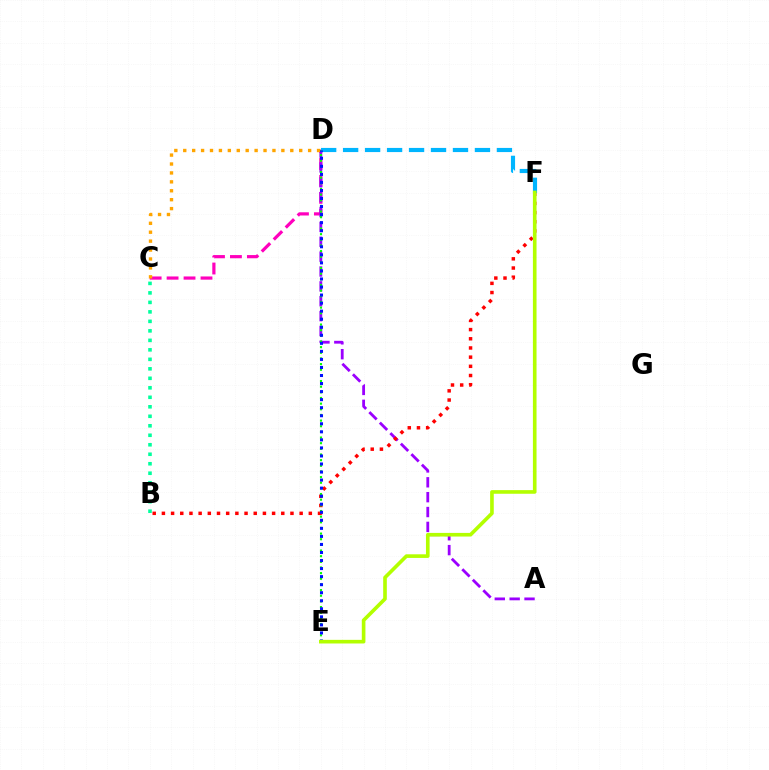{('B', 'C'): [{'color': '#00ff9d', 'line_style': 'dotted', 'thickness': 2.58}], ('C', 'D'): [{'color': '#ff00bd', 'line_style': 'dashed', 'thickness': 2.3}, {'color': '#ffa500', 'line_style': 'dotted', 'thickness': 2.42}], ('A', 'D'): [{'color': '#9b00ff', 'line_style': 'dashed', 'thickness': 2.02}], ('B', 'F'): [{'color': '#ff0000', 'line_style': 'dotted', 'thickness': 2.49}], ('D', 'F'): [{'color': '#00b5ff', 'line_style': 'dashed', 'thickness': 2.98}], ('D', 'E'): [{'color': '#08ff00', 'line_style': 'dotted', 'thickness': 1.54}, {'color': '#0010ff', 'line_style': 'dotted', 'thickness': 2.19}], ('E', 'F'): [{'color': '#b3ff00', 'line_style': 'solid', 'thickness': 2.62}]}